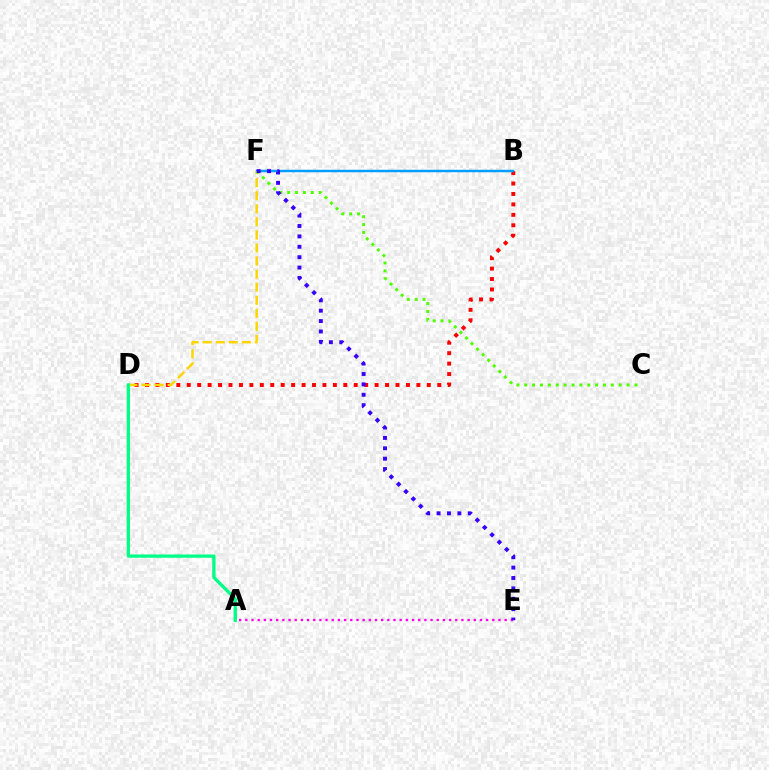{('A', 'E'): [{'color': '#ff00ed', 'line_style': 'dotted', 'thickness': 1.68}], ('B', 'D'): [{'color': '#ff0000', 'line_style': 'dotted', 'thickness': 2.84}], ('B', 'F'): [{'color': '#009eff', 'line_style': 'solid', 'thickness': 1.77}], ('D', 'F'): [{'color': '#ffd500', 'line_style': 'dashed', 'thickness': 1.77}], ('C', 'F'): [{'color': '#4fff00', 'line_style': 'dotted', 'thickness': 2.14}], ('A', 'D'): [{'color': '#00ff86', 'line_style': 'solid', 'thickness': 2.38}], ('E', 'F'): [{'color': '#3700ff', 'line_style': 'dotted', 'thickness': 2.82}]}